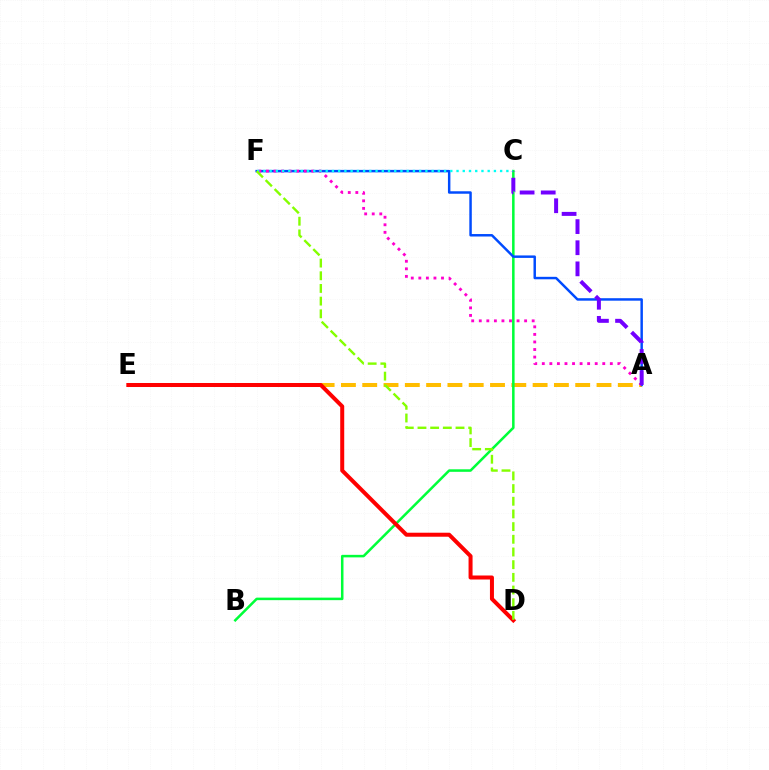{('A', 'E'): [{'color': '#ffbd00', 'line_style': 'dashed', 'thickness': 2.89}], ('B', 'C'): [{'color': '#00ff39', 'line_style': 'solid', 'thickness': 1.82}], ('A', 'F'): [{'color': '#004bff', 'line_style': 'solid', 'thickness': 1.78}, {'color': '#ff00cf', 'line_style': 'dotted', 'thickness': 2.05}], ('D', 'E'): [{'color': '#ff0000', 'line_style': 'solid', 'thickness': 2.88}], ('C', 'F'): [{'color': '#00fff6', 'line_style': 'dotted', 'thickness': 1.69}], ('A', 'C'): [{'color': '#7200ff', 'line_style': 'dashed', 'thickness': 2.87}], ('D', 'F'): [{'color': '#84ff00', 'line_style': 'dashed', 'thickness': 1.72}]}